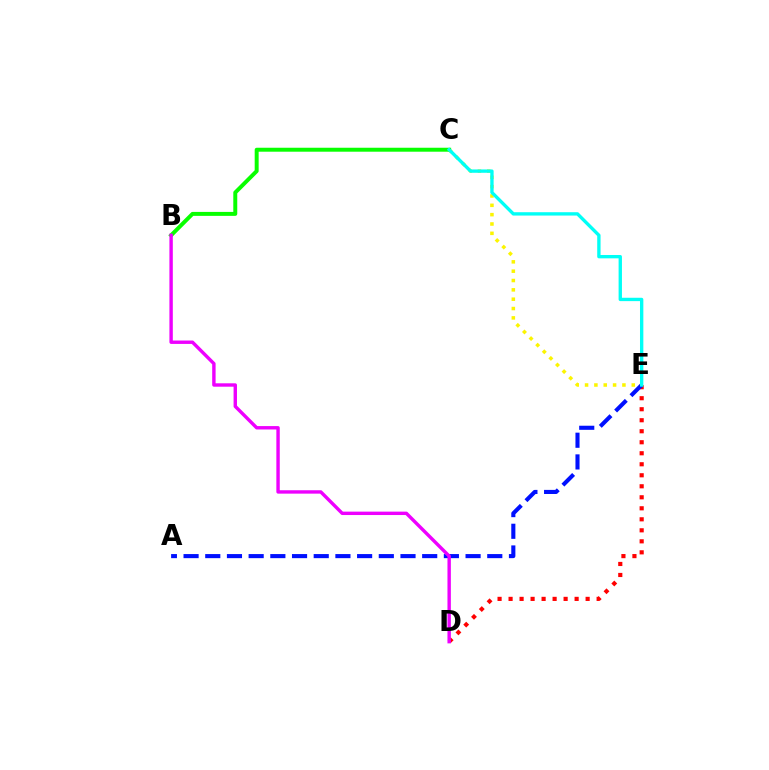{('C', 'E'): [{'color': '#fcf500', 'line_style': 'dotted', 'thickness': 2.54}, {'color': '#00fff6', 'line_style': 'solid', 'thickness': 2.41}], ('D', 'E'): [{'color': '#ff0000', 'line_style': 'dotted', 'thickness': 2.99}], ('B', 'C'): [{'color': '#08ff00', 'line_style': 'solid', 'thickness': 2.85}], ('A', 'E'): [{'color': '#0010ff', 'line_style': 'dashed', 'thickness': 2.95}], ('B', 'D'): [{'color': '#ee00ff', 'line_style': 'solid', 'thickness': 2.45}]}